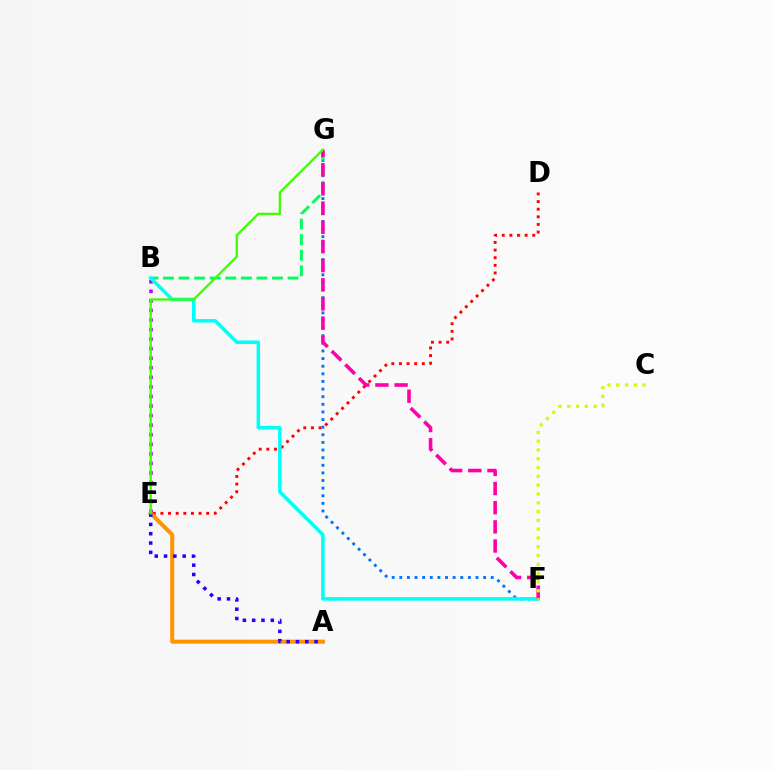{('B', 'E'): [{'color': '#b900ff', 'line_style': 'dotted', 'thickness': 2.6}], ('F', 'G'): [{'color': '#0074ff', 'line_style': 'dotted', 'thickness': 2.07}, {'color': '#ff00ac', 'line_style': 'dashed', 'thickness': 2.6}], ('D', 'E'): [{'color': '#ff0000', 'line_style': 'dotted', 'thickness': 2.07}], ('B', 'G'): [{'color': '#00ff5c', 'line_style': 'dashed', 'thickness': 2.12}], ('B', 'F'): [{'color': '#00fff6', 'line_style': 'solid', 'thickness': 2.54}], ('A', 'E'): [{'color': '#ff9400', 'line_style': 'solid', 'thickness': 2.9}, {'color': '#2500ff', 'line_style': 'dotted', 'thickness': 2.53}], ('E', 'G'): [{'color': '#3dff00', 'line_style': 'solid', 'thickness': 1.66}], ('C', 'F'): [{'color': '#d1ff00', 'line_style': 'dotted', 'thickness': 2.39}]}